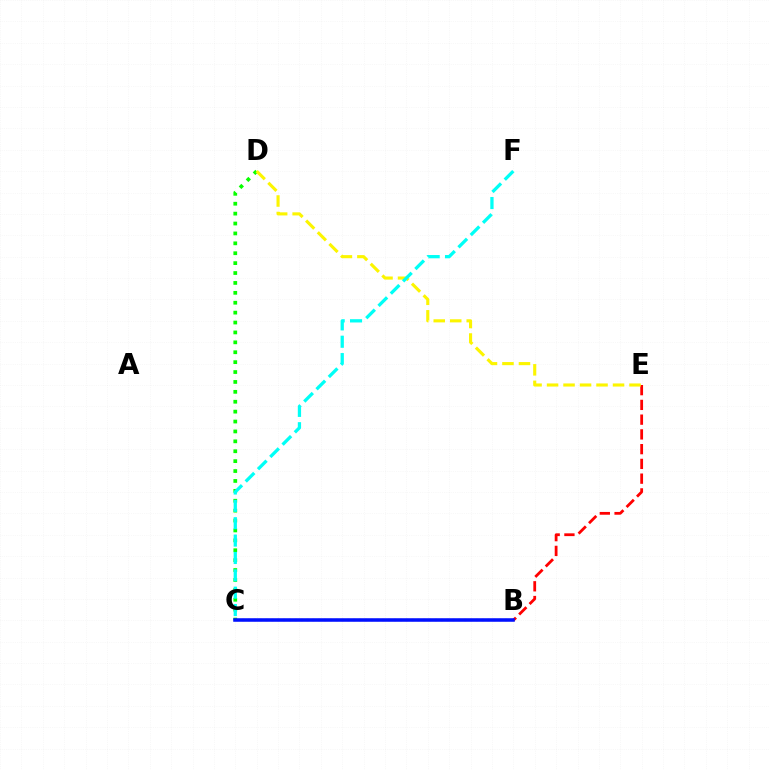{('C', 'D'): [{'color': '#08ff00', 'line_style': 'dotted', 'thickness': 2.69}], ('B', 'C'): [{'color': '#ee00ff', 'line_style': 'dotted', 'thickness': 1.59}, {'color': '#0010ff', 'line_style': 'solid', 'thickness': 2.54}], ('B', 'E'): [{'color': '#ff0000', 'line_style': 'dashed', 'thickness': 2.0}], ('D', 'E'): [{'color': '#fcf500', 'line_style': 'dashed', 'thickness': 2.24}], ('C', 'F'): [{'color': '#00fff6', 'line_style': 'dashed', 'thickness': 2.36}]}